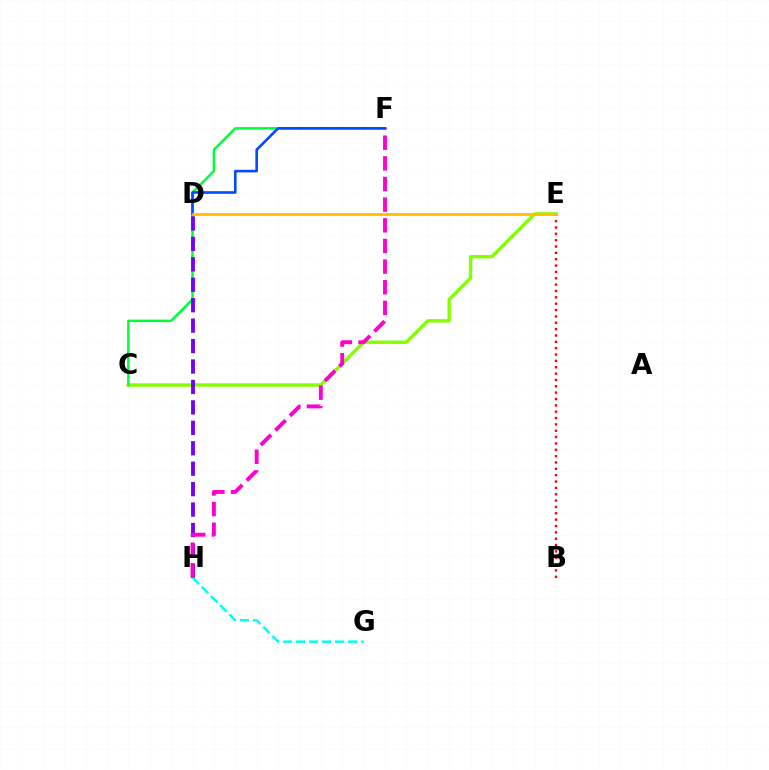{('C', 'E'): [{'color': '#84ff00', 'line_style': 'solid', 'thickness': 2.44}], ('C', 'F'): [{'color': '#00ff39', 'line_style': 'solid', 'thickness': 1.79}], ('D', 'H'): [{'color': '#7200ff', 'line_style': 'dashed', 'thickness': 2.78}], ('G', 'H'): [{'color': '#00fff6', 'line_style': 'dashed', 'thickness': 1.77}], ('F', 'H'): [{'color': '#ff00cf', 'line_style': 'dashed', 'thickness': 2.8}], ('B', 'E'): [{'color': '#ff0000', 'line_style': 'dotted', 'thickness': 1.73}], ('D', 'F'): [{'color': '#004bff', 'line_style': 'solid', 'thickness': 1.88}], ('D', 'E'): [{'color': '#ffbd00', 'line_style': 'solid', 'thickness': 1.96}]}